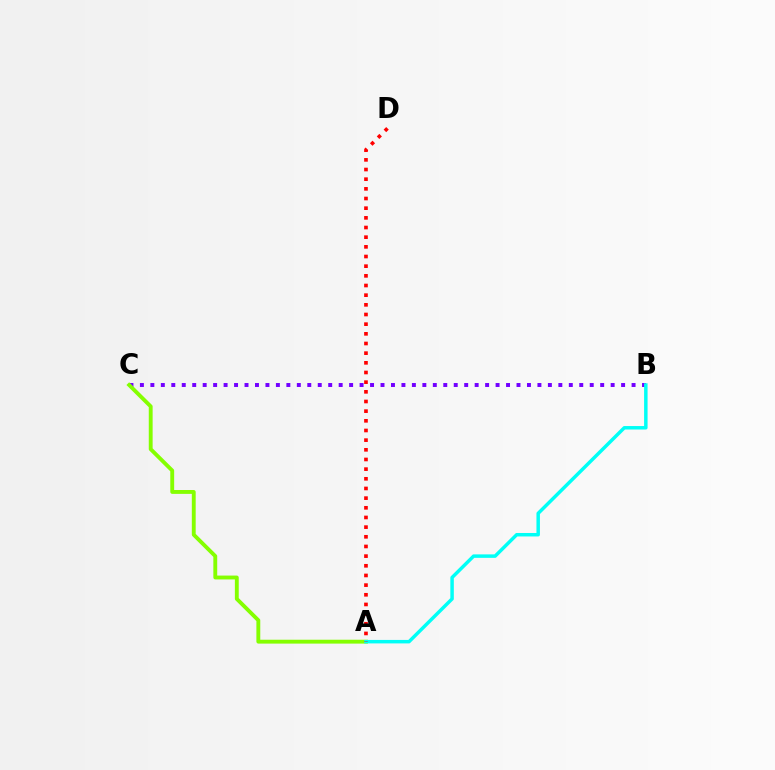{('B', 'C'): [{'color': '#7200ff', 'line_style': 'dotted', 'thickness': 2.84}], ('A', 'C'): [{'color': '#84ff00', 'line_style': 'solid', 'thickness': 2.79}], ('A', 'B'): [{'color': '#00fff6', 'line_style': 'solid', 'thickness': 2.5}], ('A', 'D'): [{'color': '#ff0000', 'line_style': 'dotted', 'thickness': 2.63}]}